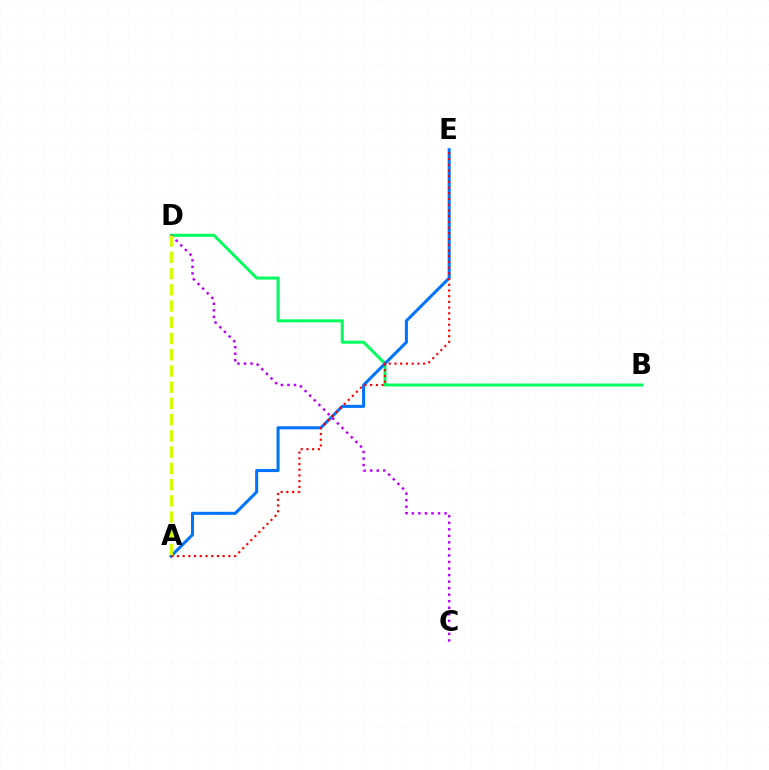{('B', 'D'): [{'color': '#00ff5c', 'line_style': 'solid', 'thickness': 2.15}], ('A', 'E'): [{'color': '#0074ff', 'line_style': 'solid', 'thickness': 2.19}, {'color': '#ff0000', 'line_style': 'dotted', 'thickness': 1.55}], ('C', 'D'): [{'color': '#b900ff', 'line_style': 'dotted', 'thickness': 1.78}], ('A', 'D'): [{'color': '#d1ff00', 'line_style': 'dashed', 'thickness': 2.2}]}